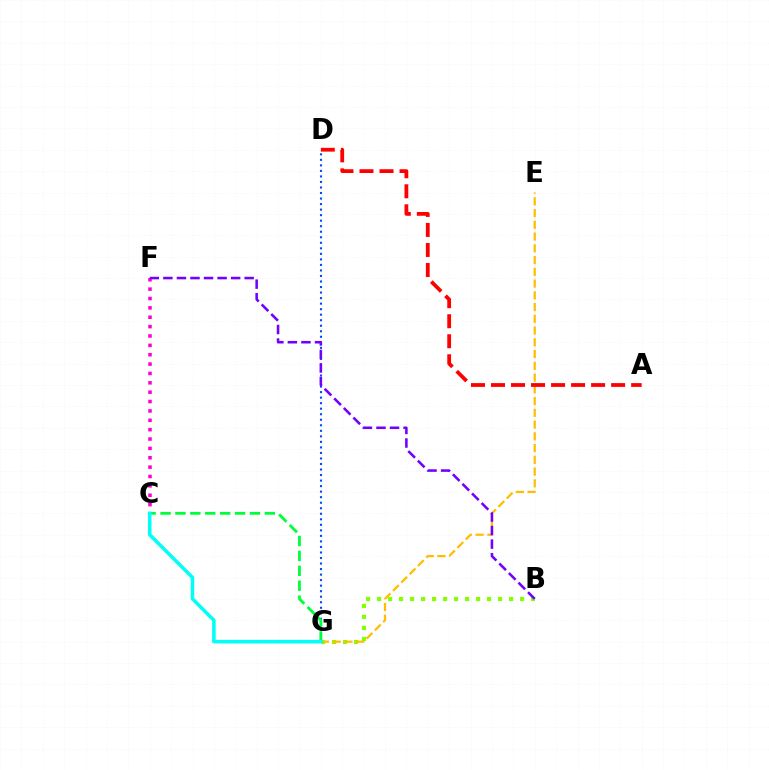{('B', 'G'): [{'color': '#84ff00', 'line_style': 'dotted', 'thickness': 2.99}], ('C', 'F'): [{'color': '#ff00cf', 'line_style': 'dotted', 'thickness': 2.55}], ('E', 'G'): [{'color': '#ffbd00', 'line_style': 'dashed', 'thickness': 1.6}], ('D', 'G'): [{'color': '#004bff', 'line_style': 'dotted', 'thickness': 1.5}], ('C', 'G'): [{'color': '#00ff39', 'line_style': 'dashed', 'thickness': 2.02}, {'color': '#00fff6', 'line_style': 'solid', 'thickness': 2.54}], ('A', 'D'): [{'color': '#ff0000', 'line_style': 'dashed', 'thickness': 2.72}], ('B', 'F'): [{'color': '#7200ff', 'line_style': 'dashed', 'thickness': 1.84}]}